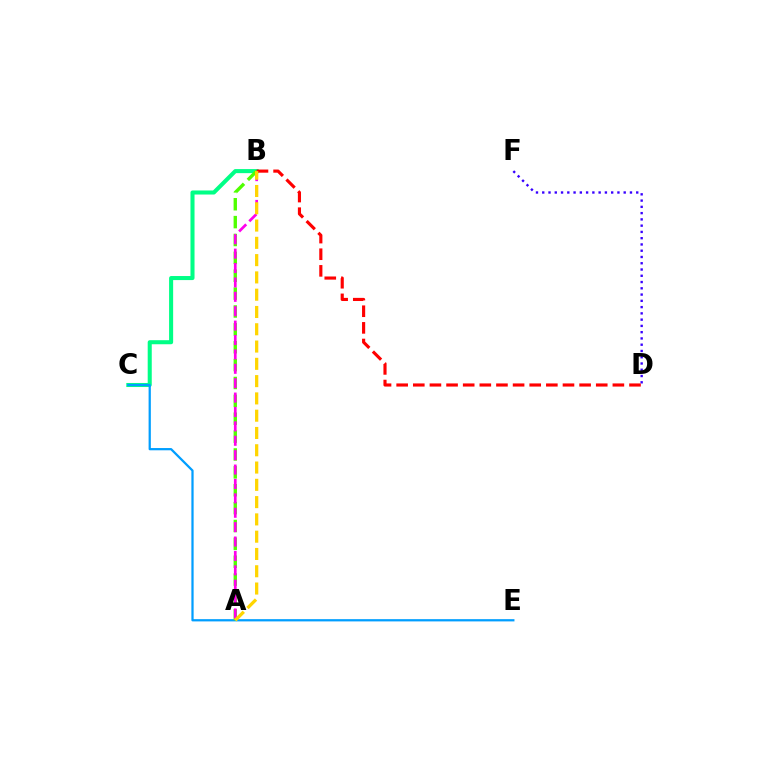{('B', 'C'): [{'color': '#00ff86', 'line_style': 'solid', 'thickness': 2.92}], ('C', 'E'): [{'color': '#009eff', 'line_style': 'solid', 'thickness': 1.62}], ('A', 'B'): [{'color': '#4fff00', 'line_style': 'dashed', 'thickness': 2.43}, {'color': '#ff00ed', 'line_style': 'dashed', 'thickness': 1.96}, {'color': '#ffd500', 'line_style': 'dashed', 'thickness': 2.35}], ('D', 'F'): [{'color': '#3700ff', 'line_style': 'dotted', 'thickness': 1.7}], ('B', 'D'): [{'color': '#ff0000', 'line_style': 'dashed', 'thickness': 2.26}]}